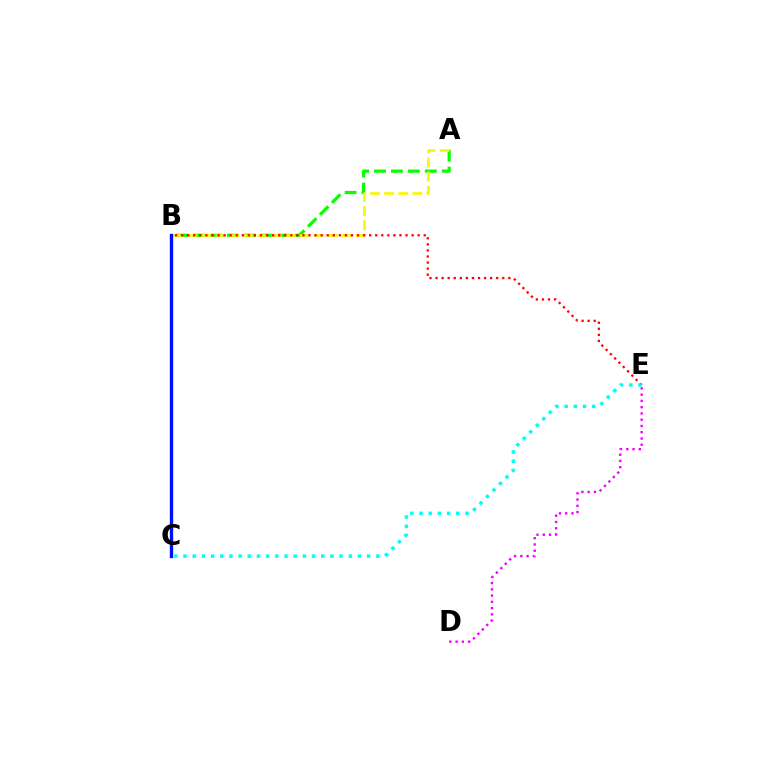{('A', 'B'): [{'color': '#08ff00', 'line_style': 'dashed', 'thickness': 2.3}, {'color': '#fcf500', 'line_style': 'dashed', 'thickness': 1.91}], ('D', 'E'): [{'color': '#ee00ff', 'line_style': 'dotted', 'thickness': 1.7}], ('B', 'C'): [{'color': '#0010ff', 'line_style': 'solid', 'thickness': 2.41}], ('B', 'E'): [{'color': '#ff0000', 'line_style': 'dotted', 'thickness': 1.65}], ('C', 'E'): [{'color': '#00fff6', 'line_style': 'dotted', 'thickness': 2.49}]}